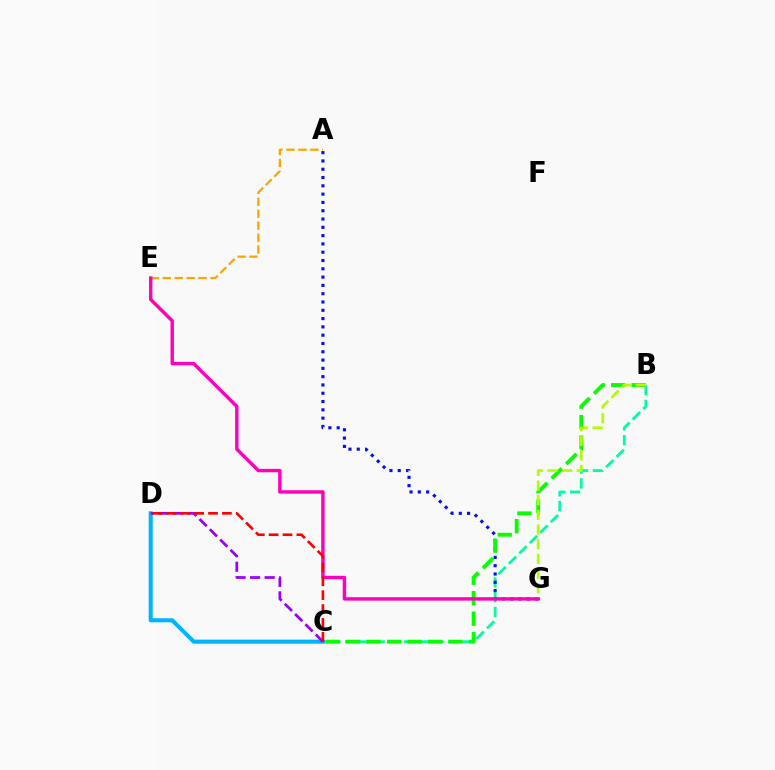{('B', 'C'): [{'color': '#00ff9d', 'line_style': 'dashed', 'thickness': 2.0}, {'color': '#08ff00', 'line_style': 'dashed', 'thickness': 2.78}], ('C', 'D'): [{'color': '#00b5ff', 'line_style': 'solid', 'thickness': 2.93}, {'color': '#9b00ff', 'line_style': 'dashed', 'thickness': 1.97}, {'color': '#ff0000', 'line_style': 'dashed', 'thickness': 1.89}], ('A', 'G'): [{'color': '#0010ff', 'line_style': 'dotted', 'thickness': 2.25}], ('A', 'E'): [{'color': '#ffa500', 'line_style': 'dashed', 'thickness': 1.62}], ('B', 'G'): [{'color': '#b3ff00', 'line_style': 'dashed', 'thickness': 1.99}], ('E', 'G'): [{'color': '#ff00bd', 'line_style': 'solid', 'thickness': 2.46}]}